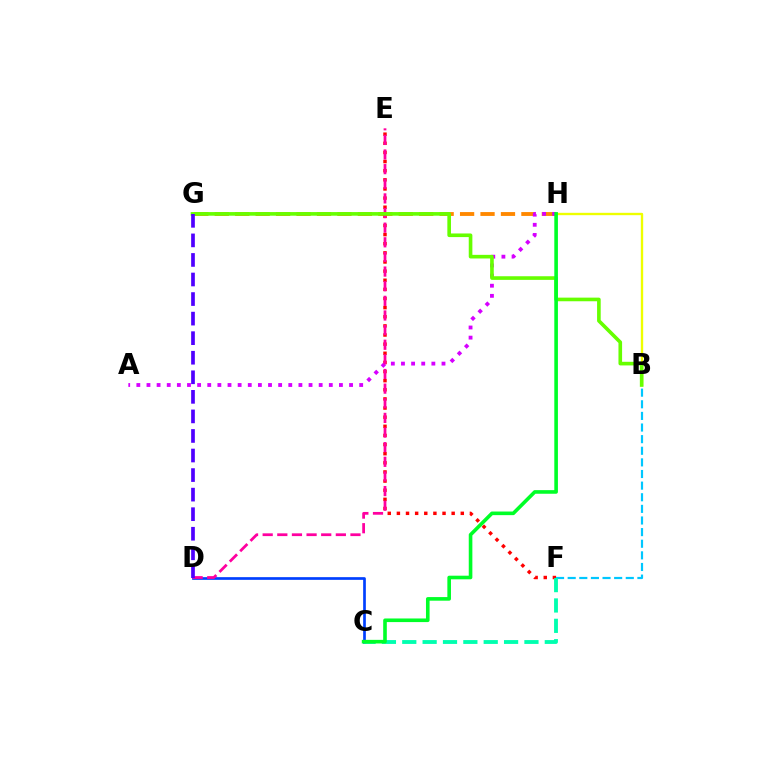{('G', 'H'): [{'color': '#ff8800', 'line_style': 'dashed', 'thickness': 2.78}], ('C', 'D'): [{'color': '#003fff', 'line_style': 'solid', 'thickness': 1.94}], ('B', 'H'): [{'color': '#eeff00', 'line_style': 'solid', 'thickness': 1.7}], ('E', 'F'): [{'color': '#ff0000', 'line_style': 'dotted', 'thickness': 2.48}], ('B', 'F'): [{'color': '#00c7ff', 'line_style': 'dashed', 'thickness': 1.58}], ('A', 'H'): [{'color': '#d600ff', 'line_style': 'dotted', 'thickness': 2.75}], ('D', 'E'): [{'color': '#ff00a0', 'line_style': 'dashed', 'thickness': 1.99}], ('B', 'G'): [{'color': '#66ff00', 'line_style': 'solid', 'thickness': 2.61}], ('C', 'F'): [{'color': '#00ffaf', 'line_style': 'dashed', 'thickness': 2.77}], ('C', 'H'): [{'color': '#00ff27', 'line_style': 'solid', 'thickness': 2.6}], ('D', 'G'): [{'color': '#4f00ff', 'line_style': 'dashed', 'thickness': 2.66}]}